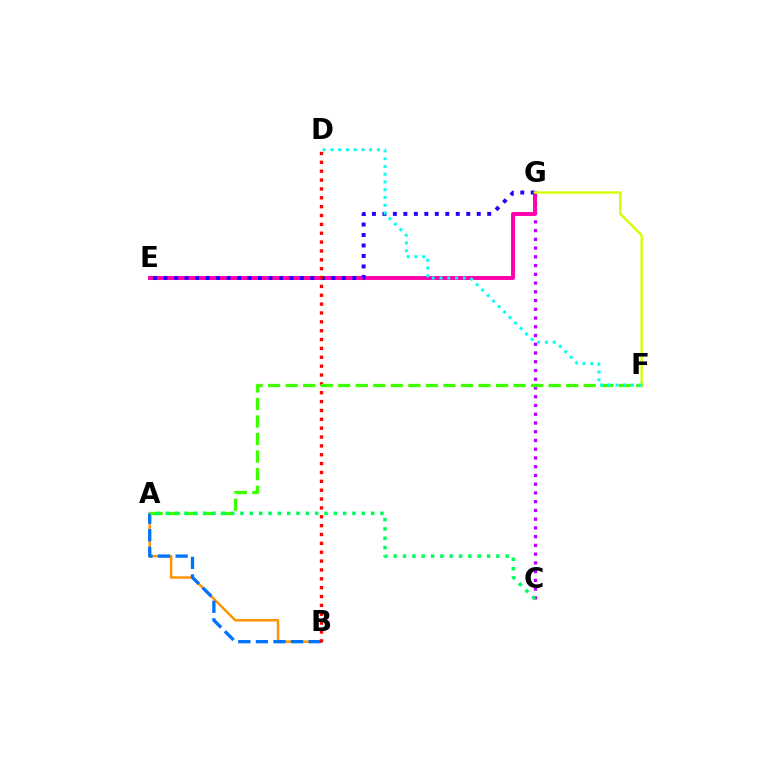{('C', 'G'): [{'color': '#b900ff', 'line_style': 'dotted', 'thickness': 2.38}], ('A', 'B'): [{'color': '#ff9400', 'line_style': 'solid', 'thickness': 1.79}, {'color': '#0074ff', 'line_style': 'dashed', 'thickness': 2.39}], ('E', 'G'): [{'color': '#ff00ac', 'line_style': 'solid', 'thickness': 2.83}, {'color': '#2500ff', 'line_style': 'dotted', 'thickness': 2.85}], ('B', 'D'): [{'color': '#ff0000', 'line_style': 'dotted', 'thickness': 2.41}], ('A', 'F'): [{'color': '#3dff00', 'line_style': 'dashed', 'thickness': 2.38}], ('A', 'C'): [{'color': '#00ff5c', 'line_style': 'dotted', 'thickness': 2.54}], ('F', 'G'): [{'color': '#d1ff00', 'line_style': 'solid', 'thickness': 1.71}], ('D', 'F'): [{'color': '#00fff6', 'line_style': 'dotted', 'thickness': 2.11}]}